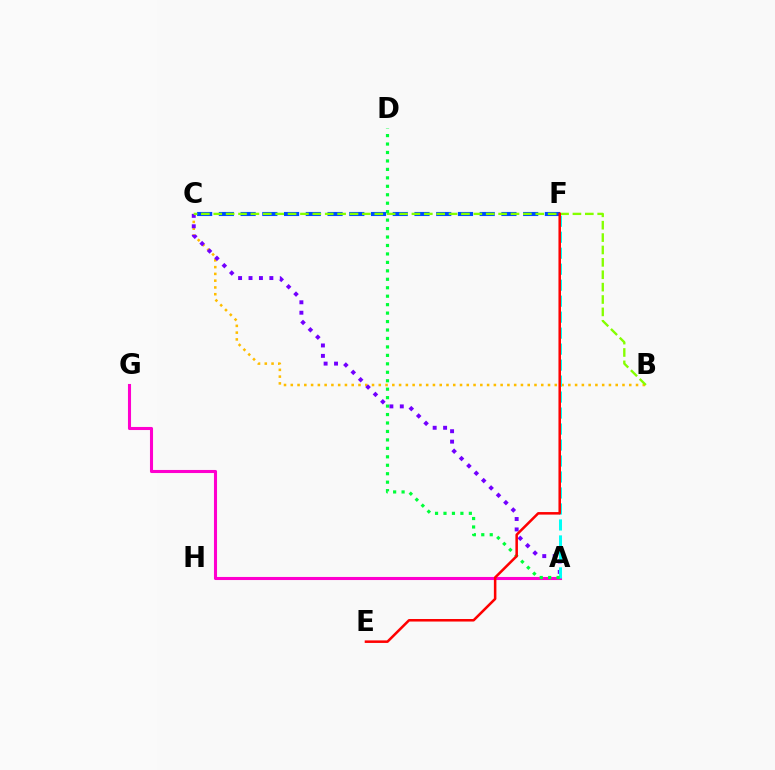{('B', 'C'): [{'color': '#ffbd00', 'line_style': 'dotted', 'thickness': 1.84}, {'color': '#84ff00', 'line_style': 'dashed', 'thickness': 1.68}], ('A', 'G'): [{'color': '#ff00cf', 'line_style': 'solid', 'thickness': 2.22}], ('A', 'C'): [{'color': '#7200ff', 'line_style': 'dotted', 'thickness': 2.83}], ('A', 'F'): [{'color': '#00fff6', 'line_style': 'dashed', 'thickness': 2.17}], ('C', 'F'): [{'color': '#004bff', 'line_style': 'dashed', 'thickness': 2.95}], ('A', 'D'): [{'color': '#00ff39', 'line_style': 'dotted', 'thickness': 2.3}], ('E', 'F'): [{'color': '#ff0000', 'line_style': 'solid', 'thickness': 1.82}]}